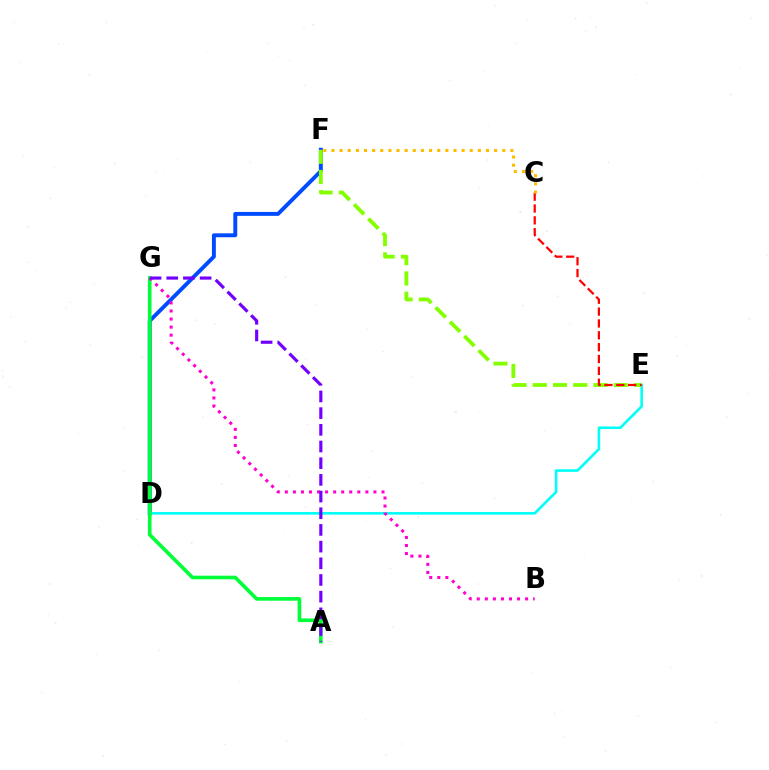{('D', 'F'): [{'color': '#004bff', 'line_style': 'solid', 'thickness': 2.82}], ('D', 'E'): [{'color': '#00fff6', 'line_style': 'solid', 'thickness': 1.88}], ('E', 'F'): [{'color': '#84ff00', 'line_style': 'dashed', 'thickness': 2.75}], ('A', 'G'): [{'color': '#00ff39', 'line_style': 'solid', 'thickness': 2.62}, {'color': '#7200ff', 'line_style': 'dashed', 'thickness': 2.27}], ('C', 'E'): [{'color': '#ff0000', 'line_style': 'dashed', 'thickness': 1.61}], ('B', 'G'): [{'color': '#ff00cf', 'line_style': 'dotted', 'thickness': 2.19}], ('C', 'F'): [{'color': '#ffbd00', 'line_style': 'dotted', 'thickness': 2.21}]}